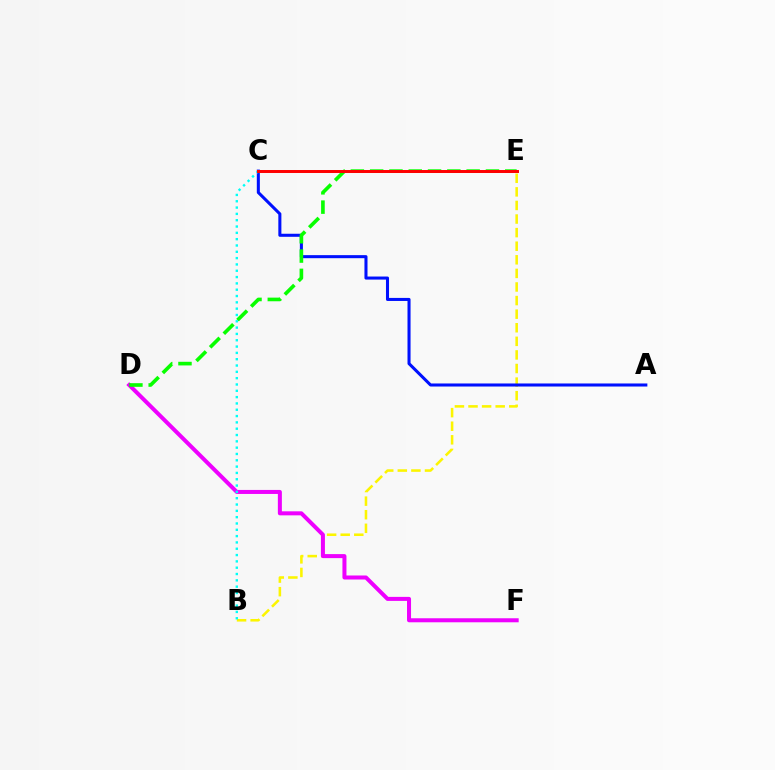{('B', 'E'): [{'color': '#fcf500', 'line_style': 'dashed', 'thickness': 1.85}], ('A', 'C'): [{'color': '#0010ff', 'line_style': 'solid', 'thickness': 2.2}], ('D', 'F'): [{'color': '#ee00ff', 'line_style': 'solid', 'thickness': 2.89}], ('D', 'E'): [{'color': '#08ff00', 'line_style': 'dashed', 'thickness': 2.62}], ('B', 'C'): [{'color': '#00fff6', 'line_style': 'dotted', 'thickness': 1.72}], ('C', 'E'): [{'color': '#ff0000', 'line_style': 'solid', 'thickness': 2.14}]}